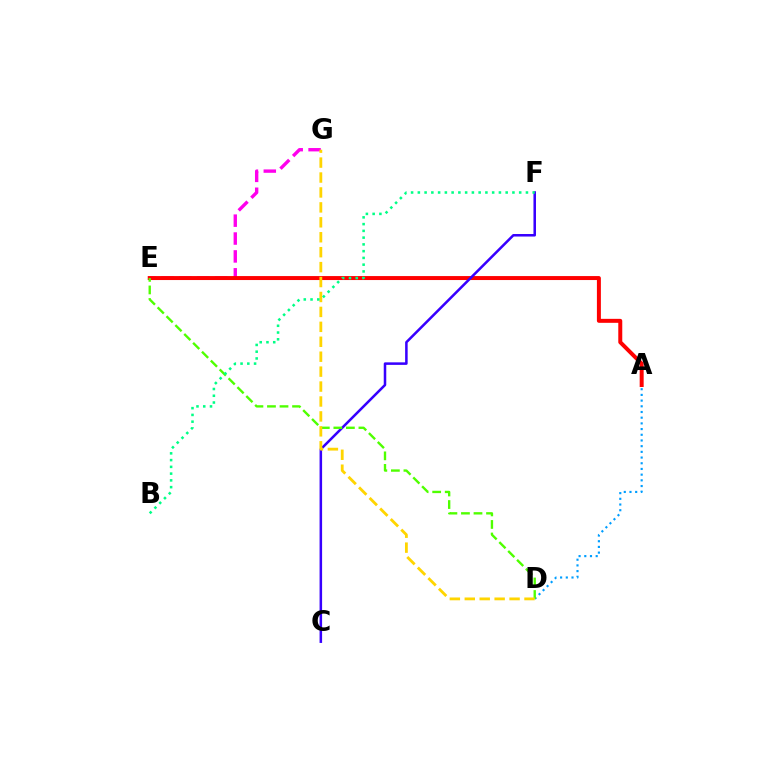{('E', 'G'): [{'color': '#ff00ed', 'line_style': 'dashed', 'thickness': 2.43}], ('A', 'E'): [{'color': '#ff0000', 'line_style': 'solid', 'thickness': 2.86}], ('A', 'D'): [{'color': '#009eff', 'line_style': 'dotted', 'thickness': 1.55}], ('C', 'F'): [{'color': '#3700ff', 'line_style': 'solid', 'thickness': 1.82}], ('D', 'E'): [{'color': '#4fff00', 'line_style': 'dashed', 'thickness': 1.7}], ('D', 'G'): [{'color': '#ffd500', 'line_style': 'dashed', 'thickness': 2.03}], ('B', 'F'): [{'color': '#00ff86', 'line_style': 'dotted', 'thickness': 1.84}]}